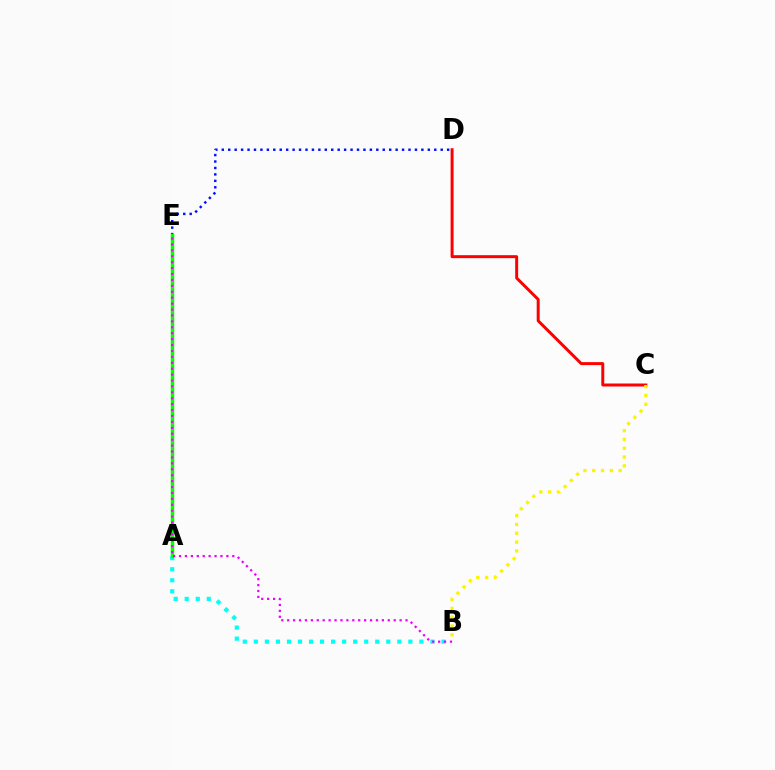{('A', 'B'): [{'color': '#00fff6', 'line_style': 'dotted', 'thickness': 3.0}], ('D', 'E'): [{'color': '#0010ff', 'line_style': 'dotted', 'thickness': 1.75}], ('A', 'E'): [{'color': '#08ff00', 'line_style': 'solid', 'thickness': 2.52}], ('C', 'D'): [{'color': '#ff0000', 'line_style': 'solid', 'thickness': 2.14}], ('B', 'C'): [{'color': '#fcf500', 'line_style': 'dotted', 'thickness': 2.4}], ('B', 'E'): [{'color': '#ee00ff', 'line_style': 'dotted', 'thickness': 1.61}]}